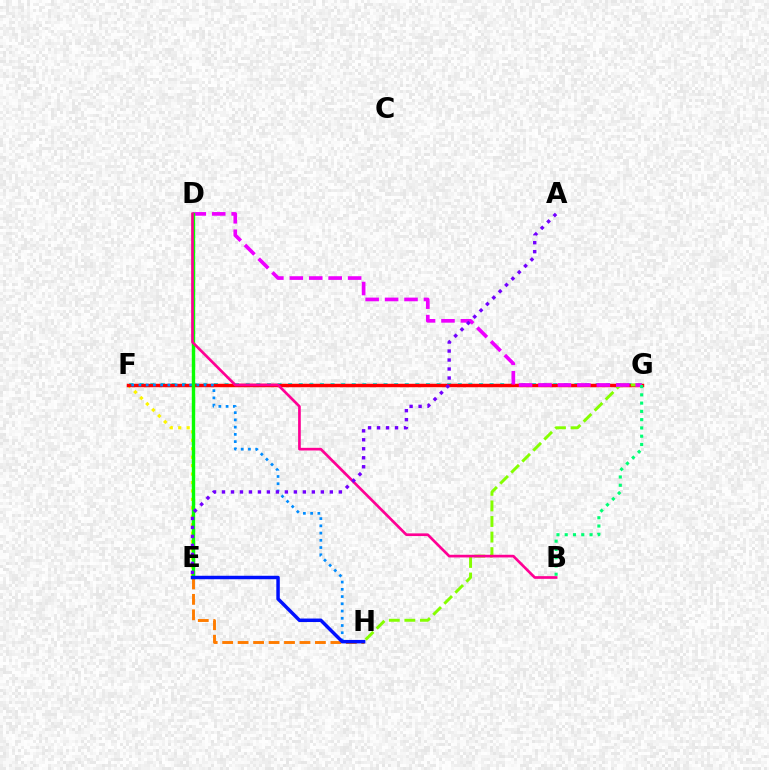{('E', 'F'): [{'color': '#fcf500', 'line_style': 'dotted', 'thickness': 2.29}], ('F', 'G'): [{'color': '#00fff6', 'line_style': 'dotted', 'thickness': 2.88}, {'color': '#ff0000', 'line_style': 'solid', 'thickness': 2.5}], ('F', 'H'): [{'color': '#008cff', 'line_style': 'dotted', 'thickness': 1.97}], ('G', 'H'): [{'color': '#84ff00', 'line_style': 'dashed', 'thickness': 2.12}], ('D', 'G'): [{'color': '#ee00ff', 'line_style': 'dashed', 'thickness': 2.64}], ('D', 'E'): [{'color': '#08ff00', 'line_style': 'solid', 'thickness': 2.46}], ('B', 'D'): [{'color': '#ff0094', 'line_style': 'solid', 'thickness': 1.93}], ('E', 'H'): [{'color': '#ff7c00', 'line_style': 'dashed', 'thickness': 2.1}, {'color': '#0010ff', 'line_style': 'solid', 'thickness': 2.5}], ('B', 'G'): [{'color': '#00ff74', 'line_style': 'dotted', 'thickness': 2.25}], ('A', 'E'): [{'color': '#7200ff', 'line_style': 'dotted', 'thickness': 2.44}]}